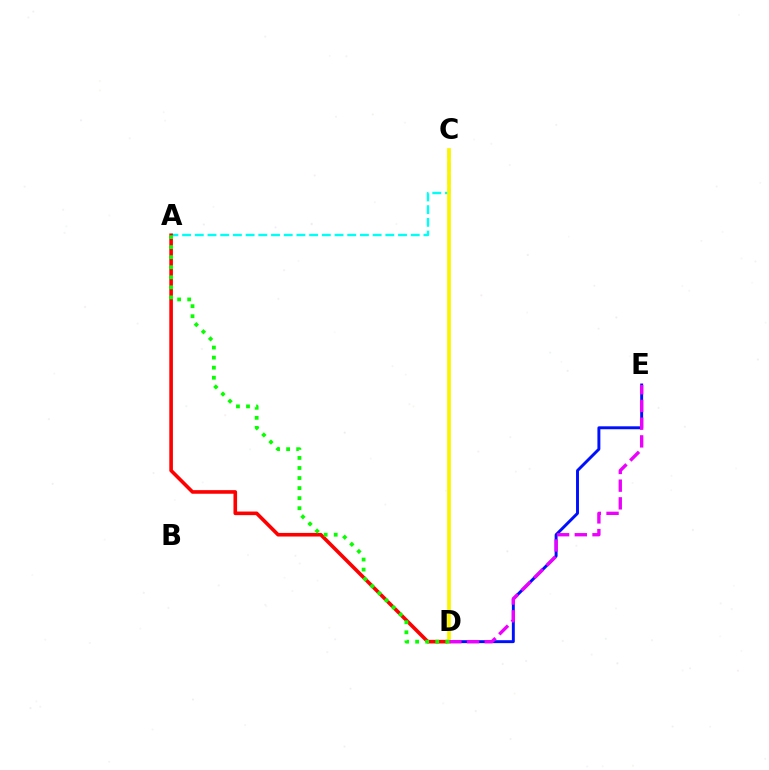{('A', 'C'): [{'color': '#00fff6', 'line_style': 'dashed', 'thickness': 1.73}], ('D', 'E'): [{'color': '#0010ff', 'line_style': 'solid', 'thickness': 2.11}, {'color': '#ee00ff', 'line_style': 'dashed', 'thickness': 2.41}], ('A', 'D'): [{'color': '#ff0000', 'line_style': 'solid', 'thickness': 2.6}, {'color': '#08ff00', 'line_style': 'dotted', 'thickness': 2.73}], ('C', 'D'): [{'color': '#fcf500', 'line_style': 'solid', 'thickness': 2.69}]}